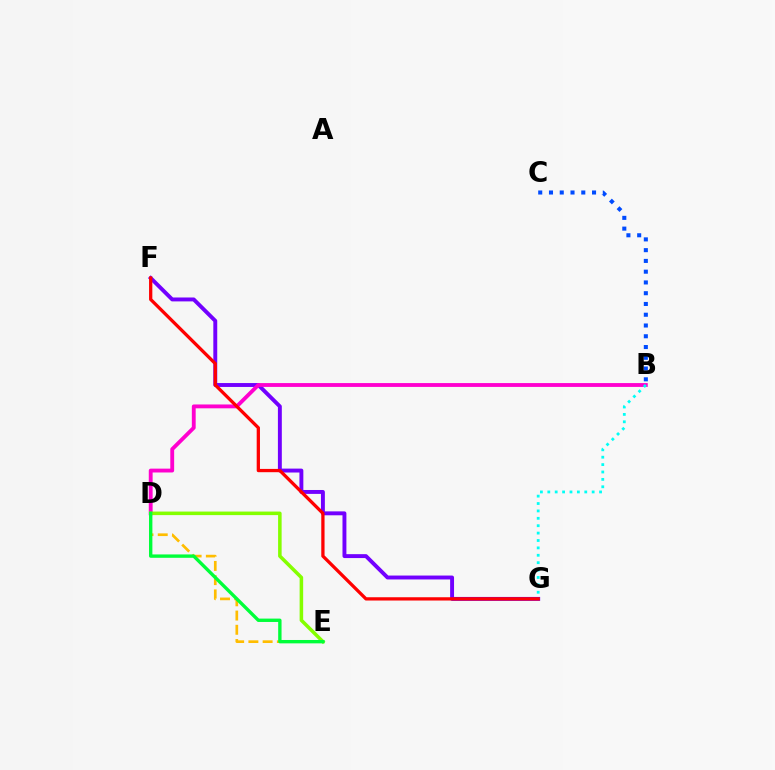{('F', 'G'): [{'color': '#7200ff', 'line_style': 'solid', 'thickness': 2.82}, {'color': '#ff0000', 'line_style': 'solid', 'thickness': 2.36}], ('D', 'E'): [{'color': '#ffbd00', 'line_style': 'dashed', 'thickness': 1.93}, {'color': '#84ff00', 'line_style': 'solid', 'thickness': 2.55}, {'color': '#00ff39', 'line_style': 'solid', 'thickness': 2.43}], ('B', 'D'): [{'color': '#ff00cf', 'line_style': 'solid', 'thickness': 2.77}], ('B', 'G'): [{'color': '#00fff6', 'line_style': 'dotted', 'thickness': 2.01}], ('B', 'C'): [{'color': '#004bff', 'line_style': 'dotted', 'thickness': 2.92}]}